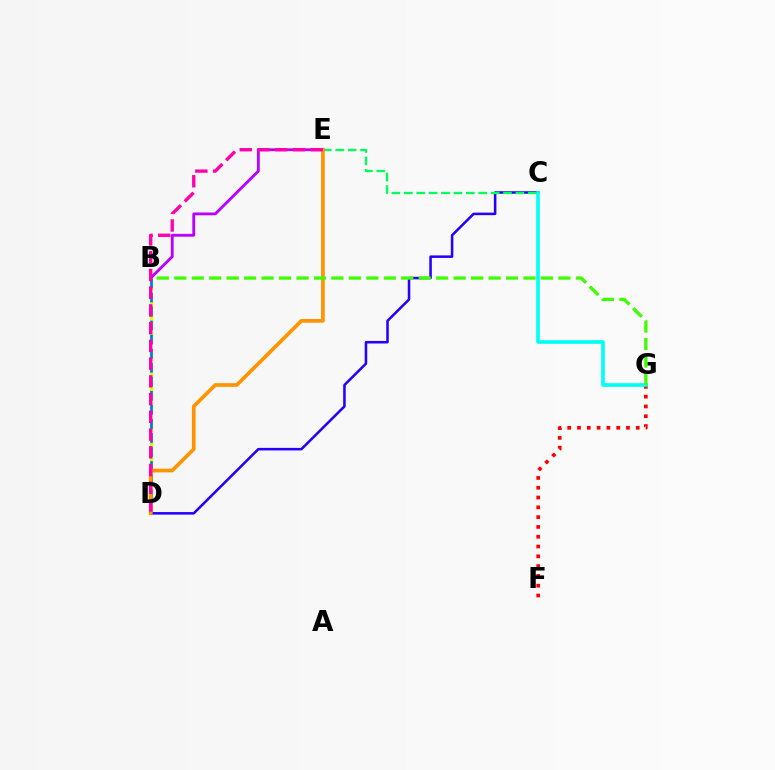{('B', 'D'): [{'color': '#d1ff00', 'line_style': 'dashed', 'thickness': 2.39}, {'color': '#0074ff', 'line_style': 'dashed', 'thickness': 1.91}], ('C', 'D'): [{'color': '#2500ff', 'line_style': 'solid', 'thickness': 1.83}], ('B', 'E'): [{'color': '#b900ff', 'line_style': 'solid', 'thickness': 2.03}], ('C', 'E'): [{'color': '#00ff5c', 'line_style': 'dashed', 'thickness': 1.68}], ('D', 'E'): [{'color': '#ff9400', 'line_style': 'solid', 'thickness': 2.65}, {'color': '#ff00ac', 'line_style': 'dashed', 'thickness': 2.41}], ('F', 'G'): [{'color': '#ff0000', 'line_style': 'dotted', 'thickness': 2.66}], ('C', 'G'): [{'color': '#00fff6', 'line_style': 'solid', 'thickness': 2.62}], ('B', 'G'): [{'color': '#3dff00', 'line_style': 'dashed', 'thickness': 2.37}]}